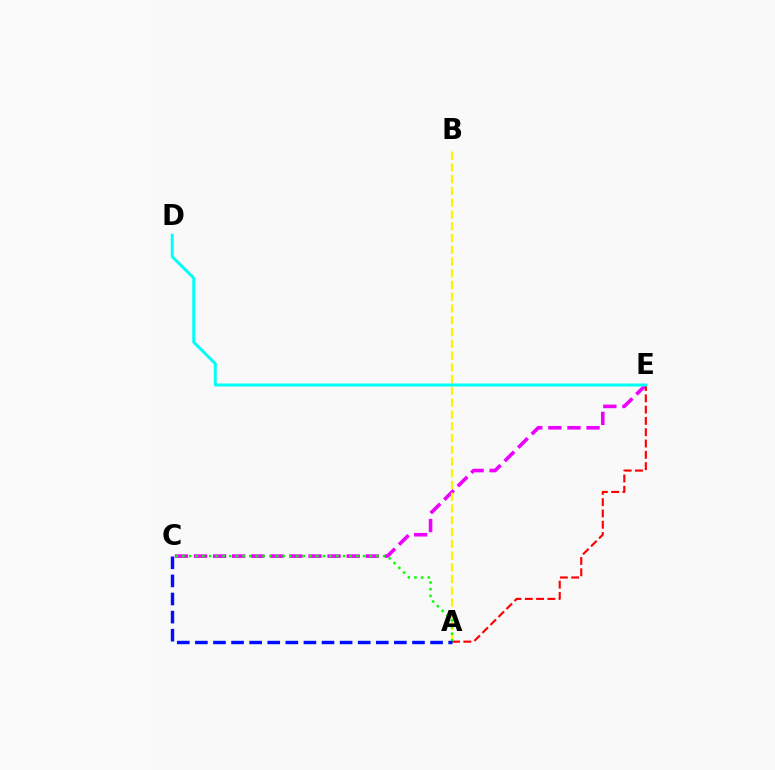{('C', 'E'): [{'color': '#ee00ff', 'line_style': 'dashed', 'thickness': 2.59}], ('A', 'B'): [{'color': '#fcf500', 'line_style': 'dashed', 'thickness': 1.6}], ('A', 'E'): [{'color': '#ff0000', 'line_style': 'dashed', 'thickness': 1.53}], ('A', 'C'): [{'color': '#08ff00', 'line_style': 'dotted', 'thickness': 1.82}, {'color': '#0010ff', 'line_style': 'dashed', 'thickness': 2.46}], ('D', 'E'): [{'color': '#00fff6', 'line_style': 'solid', 'thickness': 2.14}]}